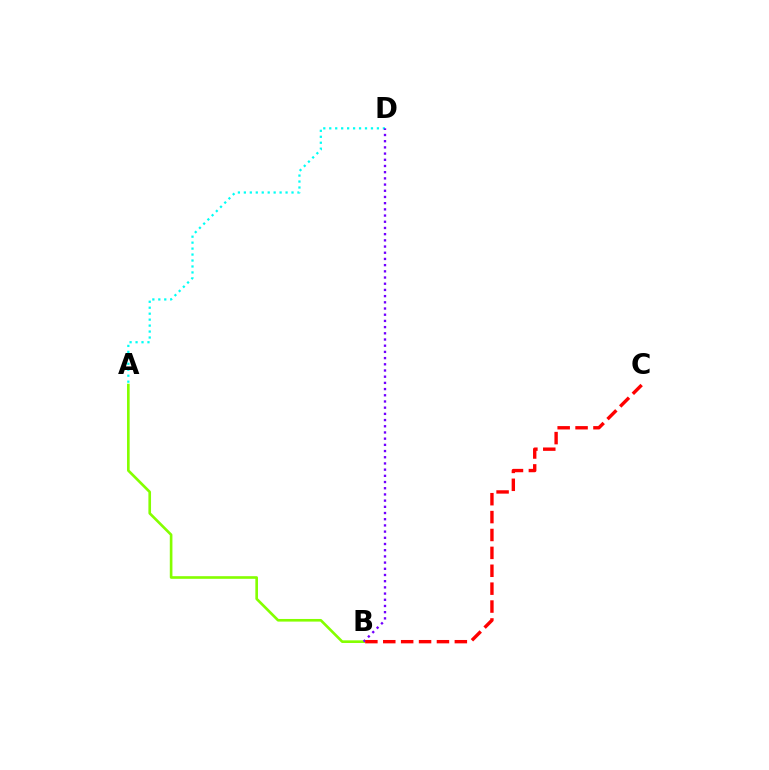{('A', 'B'): [{'color': '#84ff00', 'line_style': 'solid', 'thickness': 1.9}], ('A', 'D'): [{'color': '#00fff6', 'line_style': 'dotted', 'thickness': 1.62}], ('B', 'D'): [{'color': '#7200ff', 'line_style': 'dotted', 'thickness': 1.68}], ('B', 'C'): [{'color': '#ff0000', 'line_style': 'dashed', 'thickness': 2.43}]}